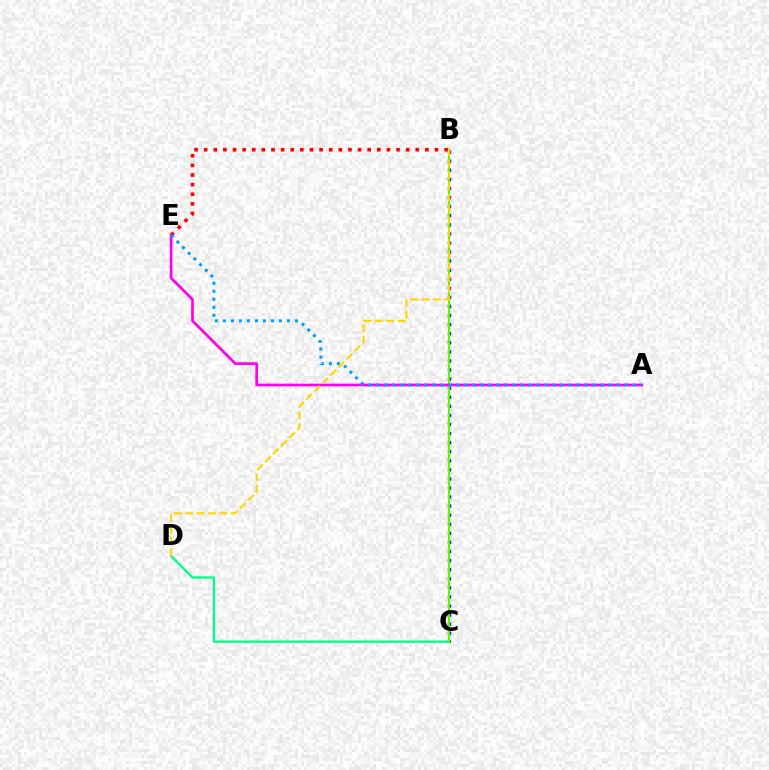{('C', 'D'): [{'color': '#00ff86', 'line_style': 'solid', 'thickness': 1.65}], ('B', 'C'): [{'color': '#3700ff', 'line_style': 'dotted', 'thickness': 2.47}, {'color': '#4fff00', 'line_style': 'solid', 'thickness': 1.52}], ('B', 'E'): [{'color': '#ff0000', 'line_style': 'dotted', 'thickness': 2.61}], ('A', 'E'): [{'color': '#ff00ed', 'line_style': 'solid', 'thickness': 1.95}, {'color': '#009eff', 'line_style': 'dotted', 'thickness': 2.18}], ('B', 'D'): [{'color': '#ffd500', 'line_style': 'dashed', 'thickness': 1.54}]}